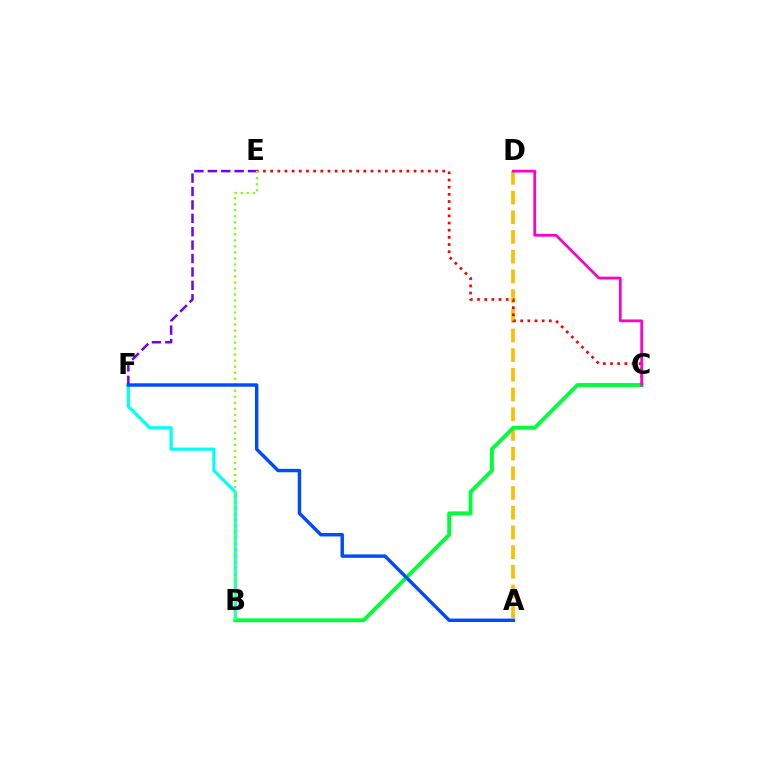{('A', 'D'): [{'color': '#ffbd00', 'line_style': 'dashed', 'thickness': 2.68}], ('B', 'F'): [{'color': '#00fff6', 'line_style': 'solid', 'thickness': 2.29}], ('C', 'E'): [{'color': '#ff0000', 'line_style': 'dotted', 'thickness': 1.95}], ('B', 'C'): [{'color': '#00ff39', 'line_style': 'solid', 'thickness': 2.8}], ('E', 'F'): [{'color': '#7200ff', 'line_style': 'dashed', 'thickness': 1.82}], ('B', 'E'): [{'color': '#84ff00', 'line_style': 'dotted', 'thickness': 1.63}], ('C', 'D'): [{'color': '#ff00cf', 'line_style': 'solid', 'thickness': 1.99}], ('A', 'F'): [{'color': '#004bff', 'line_style': 'solid', 'thickness': 2.47}]}